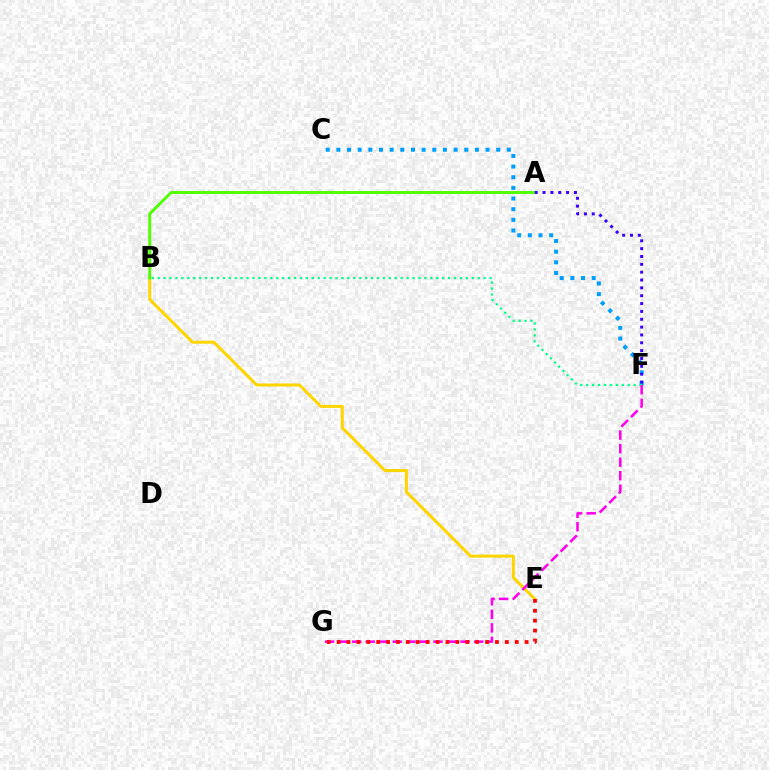{('C', 'F'): [{'color': '#009eff', 'line_style': 'dotted', 'thickness': 2.9}], ('B', 'E'): [{'color': '#ffd500', 'line_style': 'solid', 'thickness': 2.18}], ('A', 'B'): [{'color': '#4fff00', 'line_style': 'solid', 'thickness': 2.09}], ('B', 'F'): [{'color': '#00ff86', 'line_style': 'dotted', 'thickness': 1.61}], ('F', 'G'): [{'color': '#ff00ed', 'line_style': 'dashed', 'thickness': 1.84}], ('A', 'F'): [{'color': '#3700ff', 'line_style': 'dotted', 'thickness': 2.13}], ('E', 'G'): [{'color': '#ff0000', 'line_style': 'dotted', 'thickness': 2.69}]}